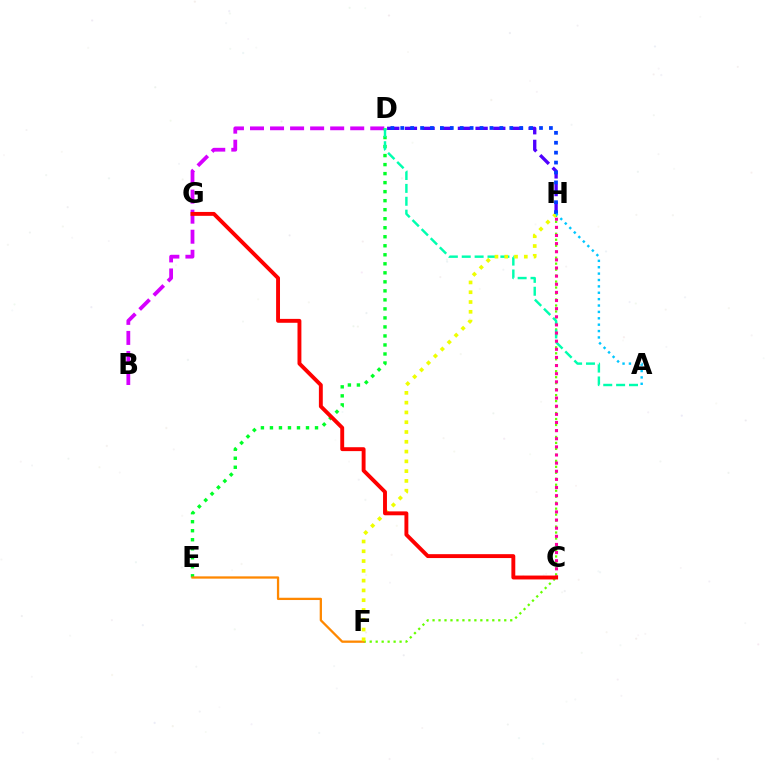{('B', 'D'): [{'color': '#d600ff', 'line_style': 'dashed', 'thickness': 2.72}], ('D', 'E'): [{'color': '#00ff27', 'line_style': 'dotted', 'thickness': 2.45}], ('D', 'H'): [{'color': '#4f00ff', 'line_style': 'dashed', 'thickness': 2.4}, {'color': '#003fff', 'line_style': 'dotted', 'thickness': 2.69}], ('F', 'H'): [{'color': '#66ff00', 'line_style': 'dotted', 'thickness': 1.62}, {'color': '#eeff00', 'line_style': 'dotted', 'thickness': 2.66}], ('E', 'F'): [{'color': '#ff8800', 'line_style': 'solid', 'thickness': 1.64}], ('A', 'D'): [{'color': '#00ffaf', 'line_style': 'dashed', 'thickness': 1.75}], ('C', 'H'): [{'color': '#ff00a0', 'line_style': 'dotted', 'thickness': 2.21}], ('C', 'G'): [{'color': '#ff0000', 'line_style': 'solid', 'thickness': 2.8}], ('A', 'H'): [{'color': '#00c7ff', 'line_style': 'dotted', 'thickness': 1.73}]}